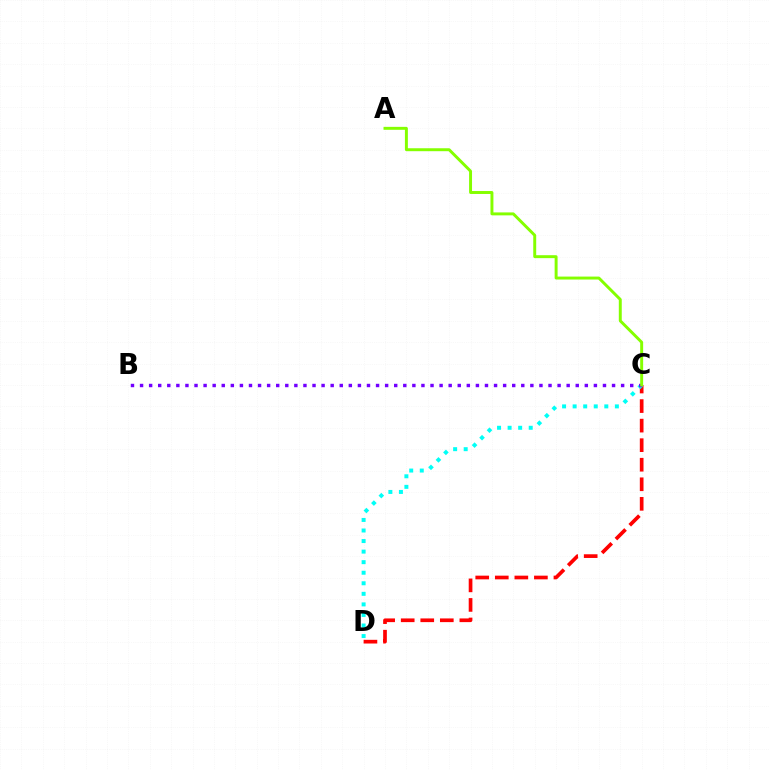{('C', 'D'): [{'color': '#ff0000', 'line_style': 'dashed', 'thickness': 2.66}, {'color': '#00fff6', 'line_style': 'dotted', 'thickness': 2.87}], ('B', 'C'): [{'color': '#7200ff', 'line_style': 'dotted', 'thickness': 2.47}], ('A', 'C'): [{'color': '#84ff00', 'line_style': 'solid', 'thickness': 2.12}]}